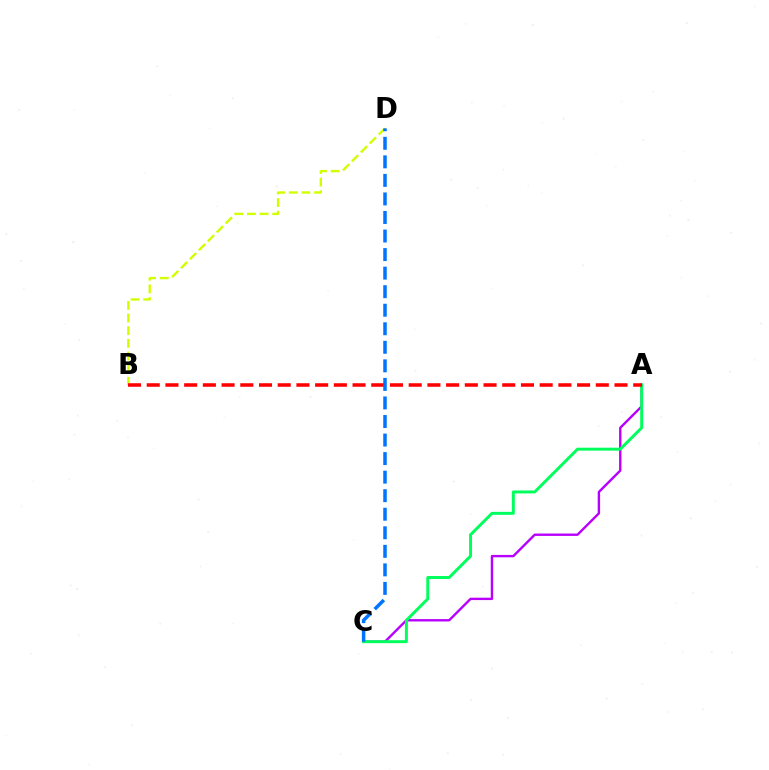{('A', 'C'): [{'color': '#b900ff', 'line_style': 'solid', 'thickness': 1.72}, {'color': '#00ff5c', 'line_style': 'solid', 'thickness': 2.13}], ('B', 'D'): [{'color': '#d1ff00', 'line_style': 'dashed', 'thickness': 1.72}], ('A', 'B'): [{'color': '#ff0000', 'line_style': 'dashed', 'thickness': 2.54}], ('C', 'D'): [{'color': '#0074ff', 'line_style': 'dashed', 'thickness': 2.52}]}